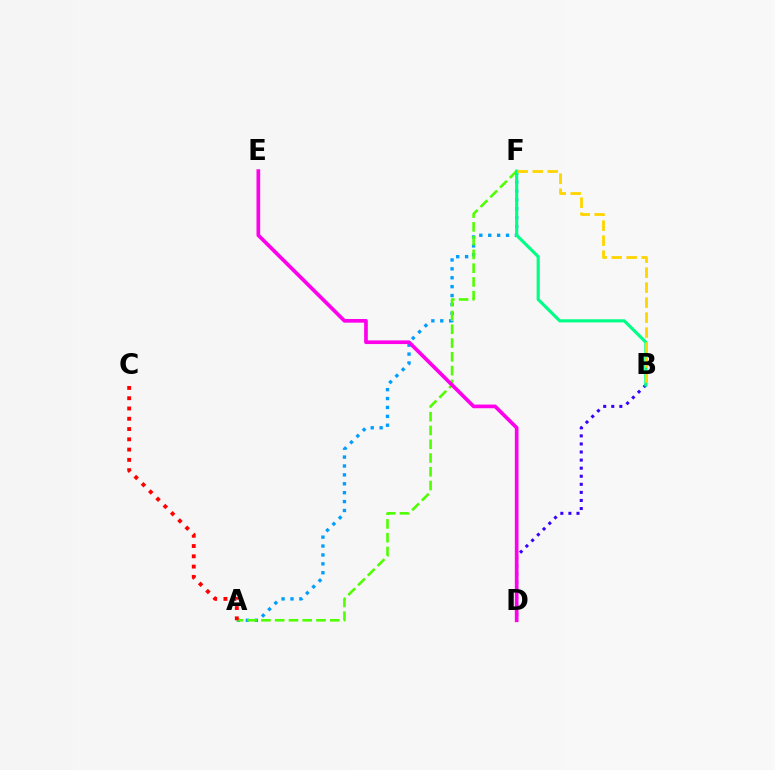{('B', 'D'): [{'color': '#3700ff', 'line_style': 'dotted', 'thickness': 2.19}], ('A', 'F'): [{'color': '#009eff', 'line_style': 'dotted', 'thickness': 2.42}, {'color': '#4fff00', 'line_style': 'dashed', 'thickness': 1.87}], ('B', 'F'): [{'color': '#00ff86', 'line_style': 'solid', 'thickness': 2.26}, {'color': '#ffd500', 'line_style': 'dashed', 'thickness': 2.04}], ('A', 'C'): [{'color': '#ff0000', 'line_style': 'dotted', 'thickness': 2.79}], ('D', 'E'): [{'color': '#ff00ed', 'line_style': 'solid', 'thickness': 2.65}]}